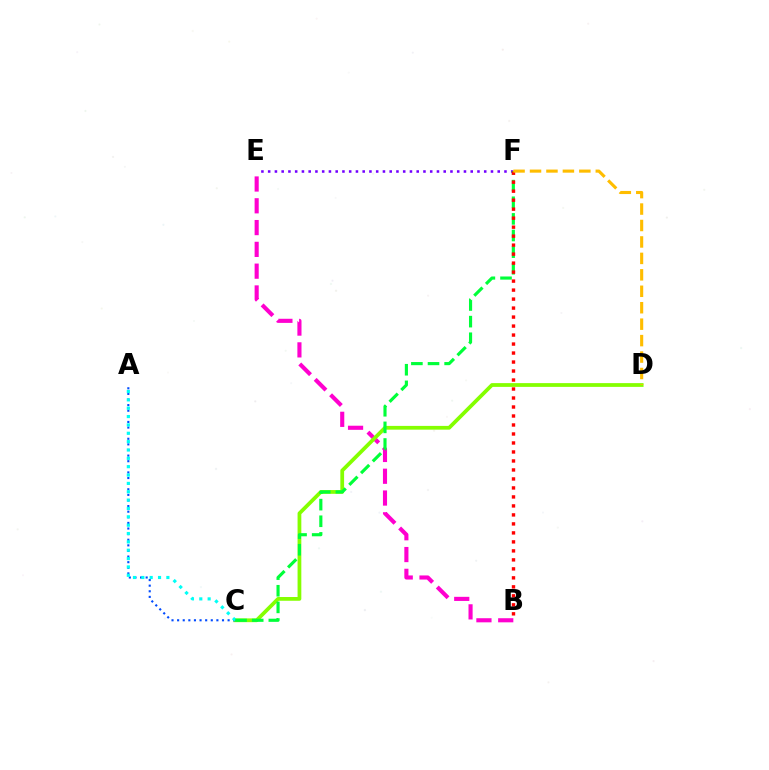{('B', 'E'): [{'color': '#ff00cf', 'line_style': 'dashed', 'thickness': 2.96}], ('C', 'D'): [{'color': '#84ff00', 'line_style': 'solid', 'thickness': 2.7}], ('A', 'C'): [{'color': '#004bff', 'line_style': 'dotted', 'thickness': 1.52}, {'color': '#00fff6', 'line_style': 'dotted', 'thickness': 2.27}], ('E', 'F'): [{'color': '#7200ff', 'line_style': 'dotted', 'thickness': 1.83}], ('C', 'F'): [{'color': '#00ff39', 'line_style': 'dashed', 'thickness': 2.26}], ('B', 'F'): [{'color': '#ff0000', 'line_style': 'dotted', 'thickness': 2.44}], ('D', 'F'): [{'color': '#ffbd00', 'line_style': 'dashed', 'thickness': 2.23}]}